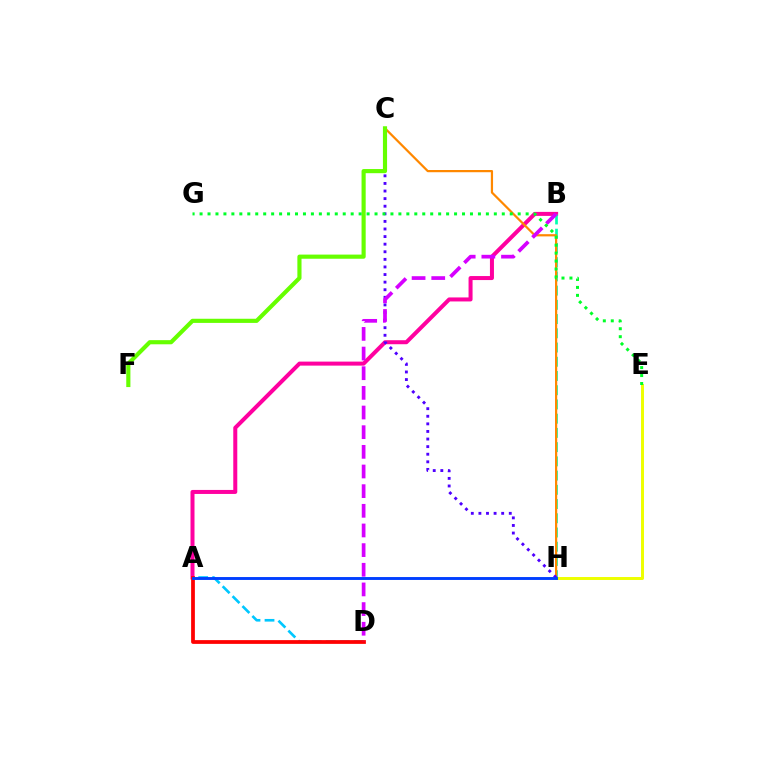{('E', 'H'): [{'color': '#eeff00', 'line_style': 'solid', 'thickness': 2.13}], ('A', 'D'): [{'color': '#00c7ff', 'line_style': 'dashed', 'thickness': 1.9}, {'color': '#ff0000', 'line_style': 'solid', 'thickness': 2.71}], ('A', 'B'): [{'color': '#ff00a0', 'line_style': 'solid', 'thickness': 2.89}], ('B', 'H'): [{'color': '#00ffaf', 'line_style': 'dashed', 'thickness': 1.93}], ('C', 'H'): [{'color': '#ff8800', 'line_style': 'solid', 'thickness': 1.6}, {'color': '#4f00ff', 'line_style': 'dotted', 'thickness': 2.06}], ('A', 'H'): [{'color': '#003fff', 'line_style': 'solid', 'thickness': 2.09}], ('C', 'F'): [{'color': '#66ff00', 'line_style': 'solid', 'thickness': 2.98}], ('B', 'D'): [{'color': '#d600ff', 'line_style': 'dashed', 'thickness': 2.67}], ('E', 'G'): [{'color': '#00ff27', 'line_style': 'dotted', 'thickness': 2.16}]}